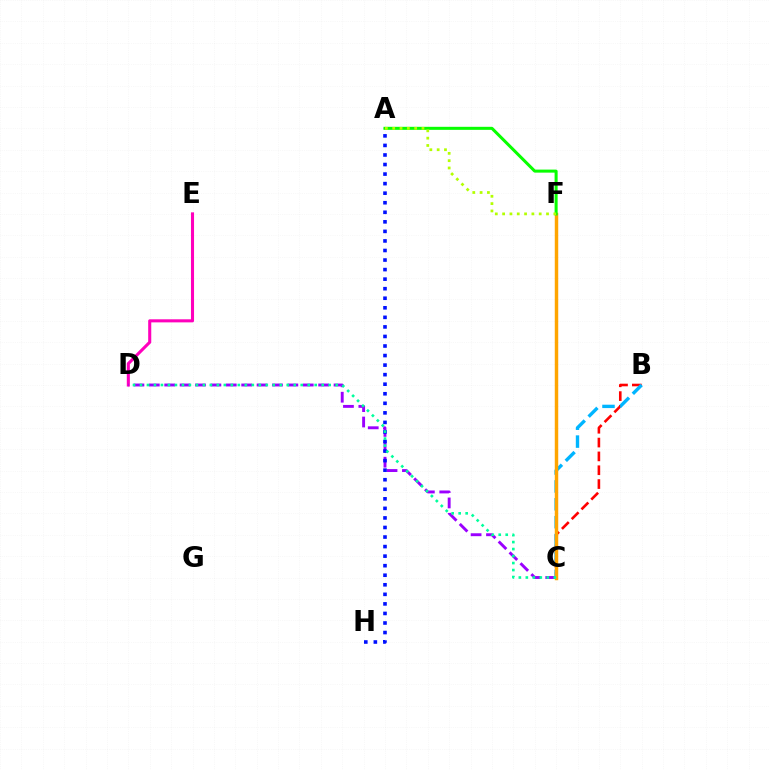{('D', 'E'): [{'color': '#ff00bd', 'line_style': 'solid', 'thickness': 2.21}], ('B', 'C'): [{'color': '#ff0000', 'line_style': 'dashed', 'thickness': 1.88}, {'color': '#00b5ff', 'line_style': 'dashed', 'thickness': 2.43}], ('C', 'D'): [{'color': '#9b00ff', 'line_style': 'dashed', 'thickness': 2.09}, {'color': '#00ff9d', 'line_style': 'dotted', 'thickness': 1.9}], ('C', 'F'): [{'color': '#ffa500', 'line_style': 'solid', 'thickness': 2.48}], ('A', 'H'): [{'color': '#0010ff', 'line_style': 'dotted', 'thickness': 2.6}], ('A', 'F'): [{'color': '#08ff00', 'line_style': 'solid', 'thickness': 2.18}, {'color': '#b3ff00', 'line_style': 'dotted', 'thickness': 1.99}]}